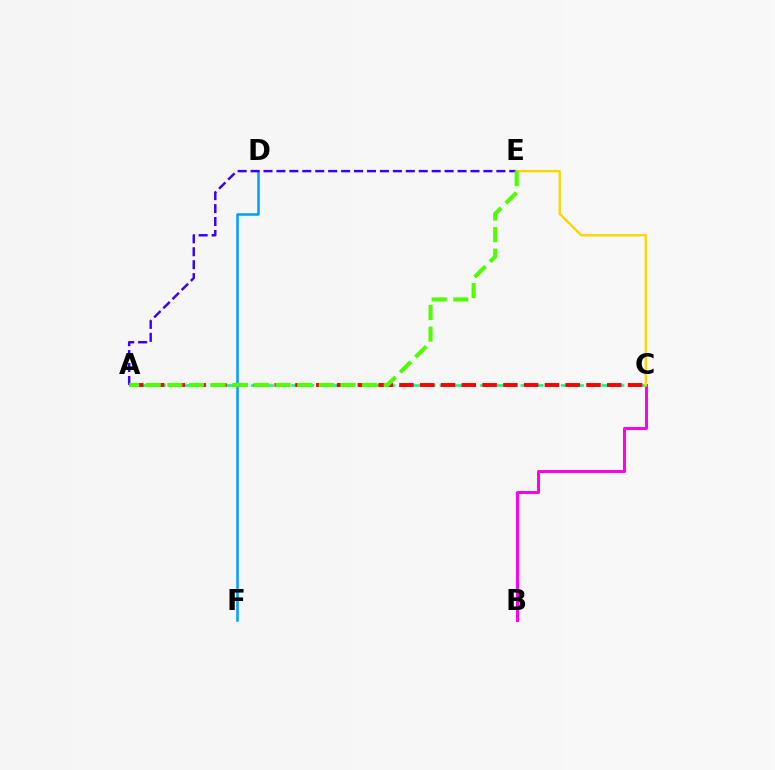{('B', 'C'): [{'color': '#ff00ed', 'line_style': 'solid', 'thickness': 2.15}], ('A', 'C'): [{'color': '#00ff86', 'line_style': 'dashed', 'thickness': 1.83}, {'color': '#ff0000', 'line_style': 'dashed', 'thickness': 2.82}], ('D', 'F'): [{'color': '#009eff', 'line_style': 'solid', 'thickness': 1.82}], ('A', 'E'): [{'color': '#3700ff', 'line_style': 'dashed', 'thickness': 1.76}, {'color': '#4fff00', 'line_style': 'dashed', 'thickness': 2.94}], ('C', 'E'): [{'color': '#ffd500', 'line_style': 'solid', 'thickness': 1.72}]}